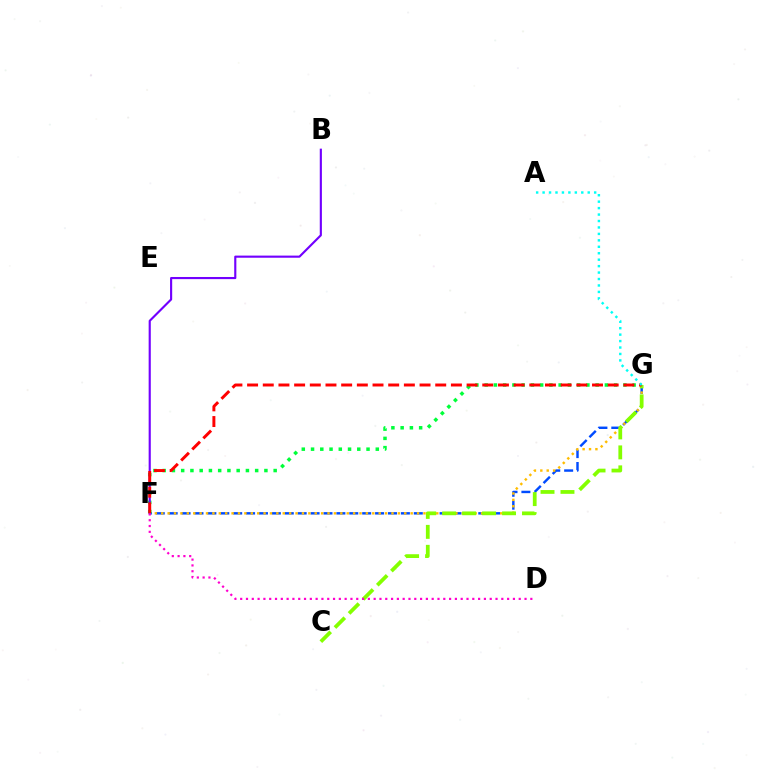{('F', 'G'): [{'color': '#004bff', 'line_style': 'dashed', 'thickness': 1.75}, {'color': '#ffbd00', 'line_style': 'dotted', 'thickness': 1.74}, {'color': '#00ff39', 'line_style': 'dotted', 'thickness': 2.51}, {'color': '#ff0000', 'line_style': 'dashed', 'thickness': 2.13}], ('C', 'G'): [{'color': '#84ff00', 'line_style': 'dashed', 'thickness': 2.71}], ('B', 'F'): [{'color': '#7200ff', 'line_style': 'solid', 'thickness': 1.54}], ('A', 'G'): [{'color': '#00fff6', 'line_style': 'dotted', 'thickness': 1.75}], ('D', 'F'): [{'color': '#ff00cf', 'line_style': 'dotted', 'thickness': 1.58}]}